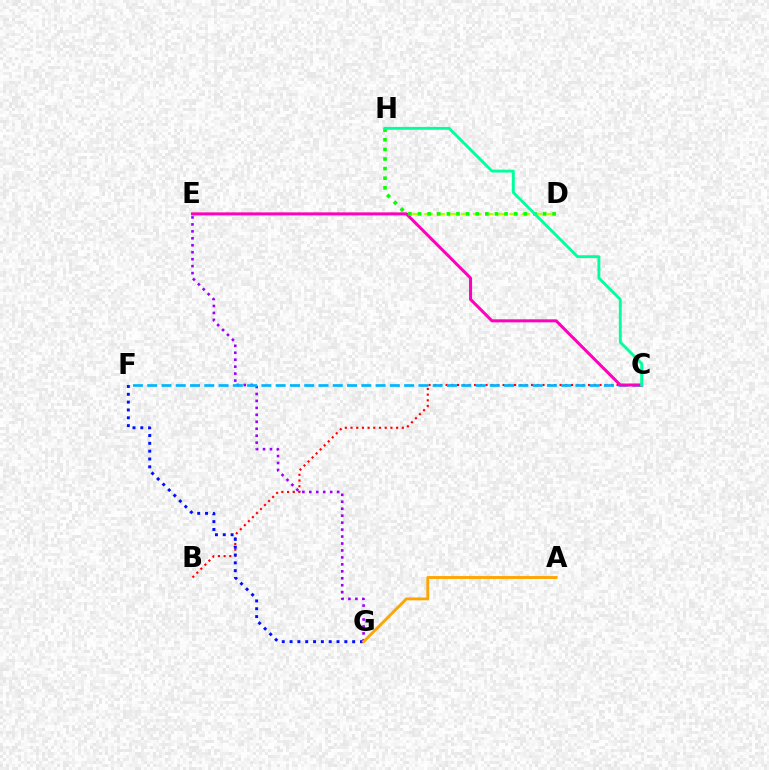{('B', 'C'): [{'color': '#ff0000', 'line_style': 'dotted', 'thickness': 1.55}], ('F', 'G'): [{'color': '#0010ff', 'line_style': 'dotted', 'thickness': 2.13}], ('E', 'G'): [{'color': '#9b00ff', 'line_style': 'dotted', 'thickness': 1.89}], ('C', 'F'): [{'color': '#00b5ff', 'line_style': 'dashed', 'thickness': 1.94}], ('D', 'E'): [{'color': '#b3ff00', 'line_style': 'dashed', 'thickness': 1.65}], ('C', 'E'): [{'color': '#ff00bd', 'line_style': 'solid', 'thickness': 2.17}], ('D', 'H'): [{'color': '#08ff00', 'line_style': 'dotted', 'thickness': 2.61}], ('C', 'H'): [{'color': '#00ff9d', 'line_style': 'solid', 'thickness': 2.08}], ('A', 'G'): [{'color': '#ffa500', 'line_style': 'solid', 'thickness': 2.07}]}